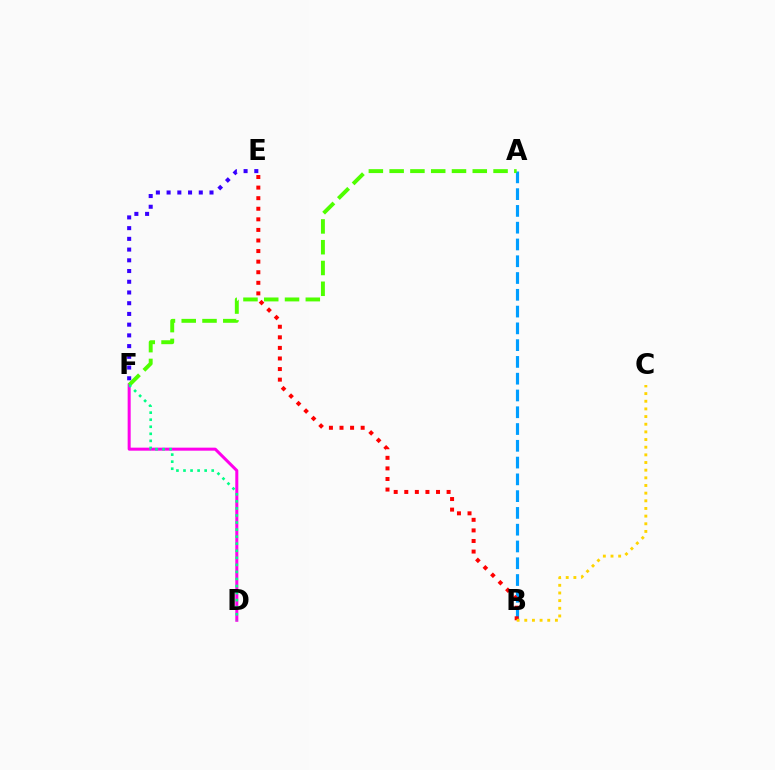{('A', 'B'): [{'color': '#009eff', 'line_style': 'dashed', 'thickness': 2.28}], ('B', 'E'): [{'color': '#ff0000', 'line_style': 'dotted', 'thickness': 2.87}], ('D', 'F'): [{'color': '#ff00ed', 'line_style': 'solid', 'thickness': 2.18}, {'color': '#00ff86', 'line_style': 'dotted', 'thickness': 1.92}], ('E', 'F'): [{'color': '#3700ff', 'line_style': 'dotted', 'thickness': 2.91}], ('B', 'C'): [{'color': '#ffd500', 'line_style': 'dotted', 'thickness': 2.08}], ('A', 'F'): [{'color': '#4fff00', 'line_style': 'dashed', 'thickness': 2.82}]}